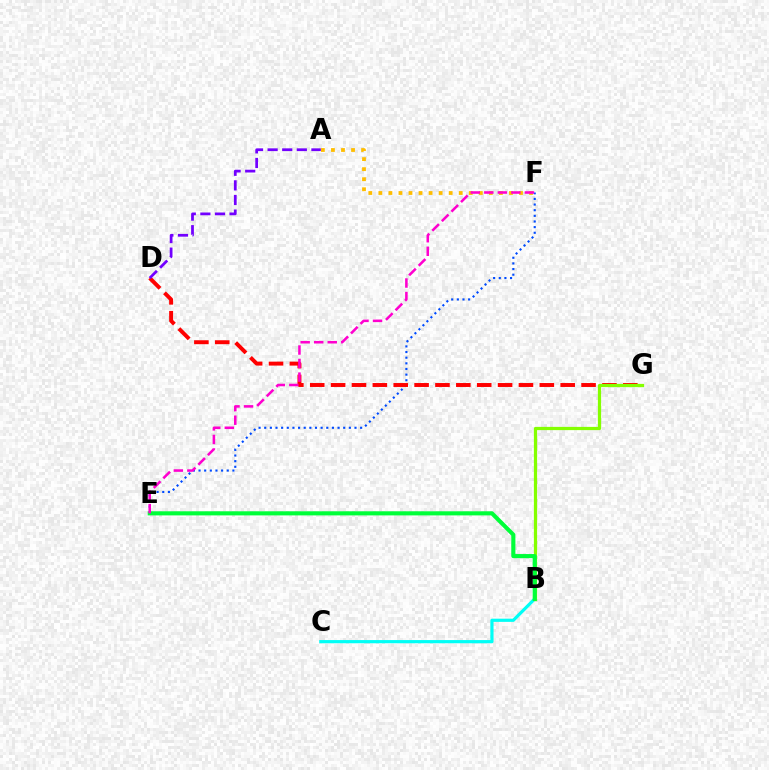{('E', 'F'): [{'color': '#004bff', 'line_style': 'dotted', 'thickness': 1.53}, {'color': '#ff00cf', 'line_style': 'dashed', 'thickness': 1.84}], ('B', 'C'): [{'color': '#00fff6', 'line_style': 'solid', 'thickness': 2.29}], ('D', 'G'): [{'color': '#ff0000', 'line_style': 'dashed', 'thickness': 2.84}], ('A', 'F'): [{'color': '#ffbd00', 'line_style': 'dotted', 'thickness': 2.73}], ('B', 'G'): [{'color': '#84ff00', 'line_style': 'solid', 'thickness': 2.33}], ('A', 'D'): [{'color': '#7200ff', 'line_style': 'dashed', 'thickness': 1.98}], ('B', 'E'): [{'color': '#00ff39', 'line_style': 'solid', 'thickness': 2.96}]}